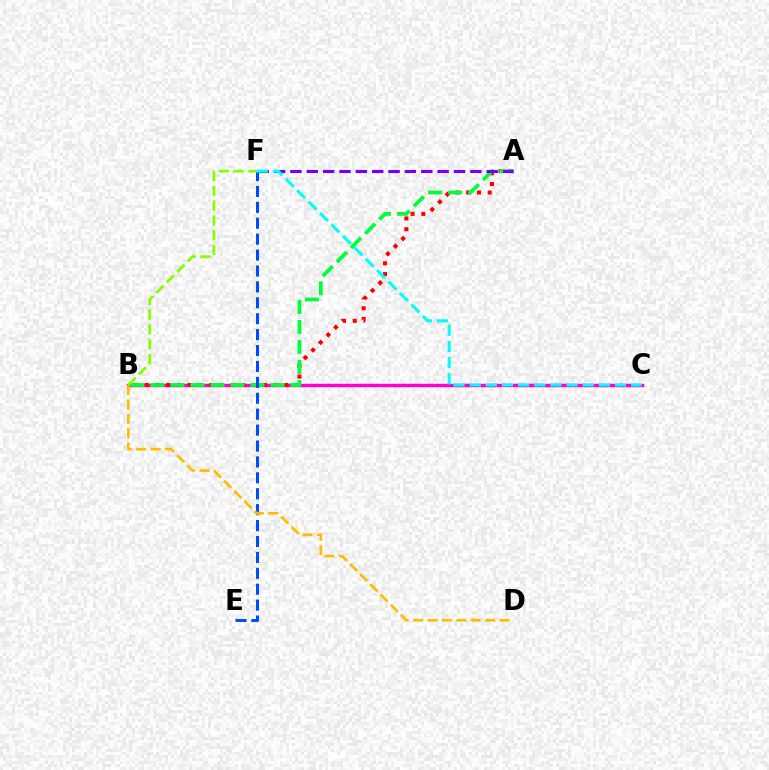{('B', 'C'): [{'color': '#ff00cf', 'line_style': 'solid', 'thickness': 2.46}], ('A', 'B'): [{'color': '#ff0000', 'line_style': 'dotted', 'thickness': 2.92}, {'color': '#00ff39', 'line_style': 'dashed', 'thickness': 2.72}], ('E', 'F'): [{'color': '#004bff', 'line_style': 'dashed', 'thickness': 2.16}], ('A', 'F'): [{'color': '#7200ff', 'line_style': 'dashed', 'thickness': 2.22}], ('C', 'F'): [{'color': '#00fff6', 'line_style': 'dashed', 'thickness': 2.19}], ('B', 'F'): [{'color': '#84ff00', 'line_style': 'dashed', 'thickness': 2.01}], ('B', 'D'): [{'color': '#ffbd00', 'line_style': 'dashed', 'thickness': 1.96}]}